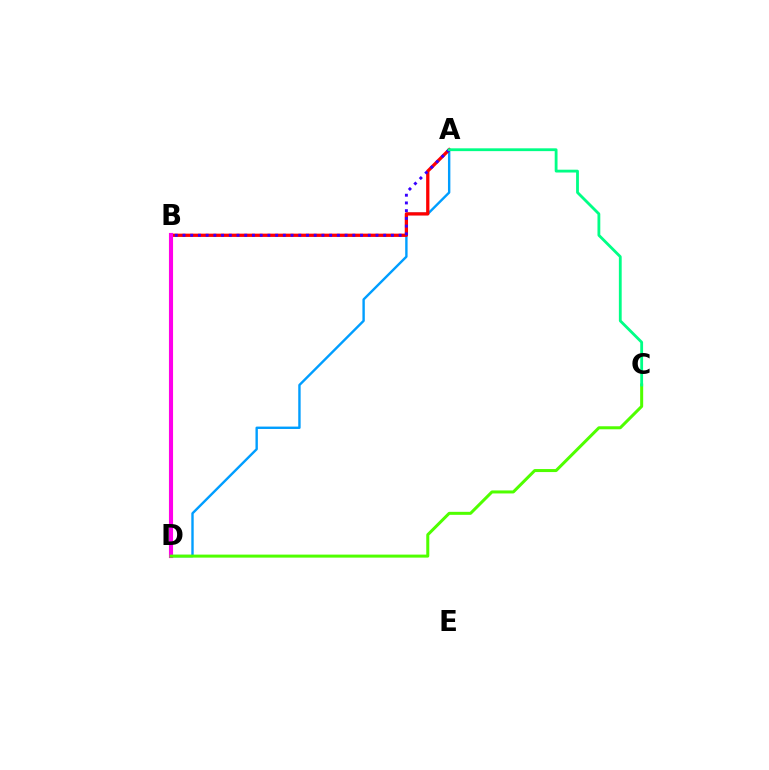{('A', 'D'): [{'color': '#009eff', 'line_style': 'solid', 'thickness': 1.72}], ('A', 'B'): [{'color': '#ff0000', 'line_style': 'solid', 'thickness': 2.36}, {'color': '#3700ff', 'line_style': 'dotted', 'thickness': 2.1}], ('B', 'D'): [{'color': '#ffd500', 'line_style': 'solid', 'thickness': 2.93}, {'color': '#ff00ed', 'line_style': 'solid', 'thickness': 2.93}], ('C', 'D'): [{'color': '#4fff00', 'line_style': 'solid', 'thickness': 2.17}], ('A', 'C'): [{'color': '#00ff86', 'line_style': 'solid', 'thickness': 2.03}]}